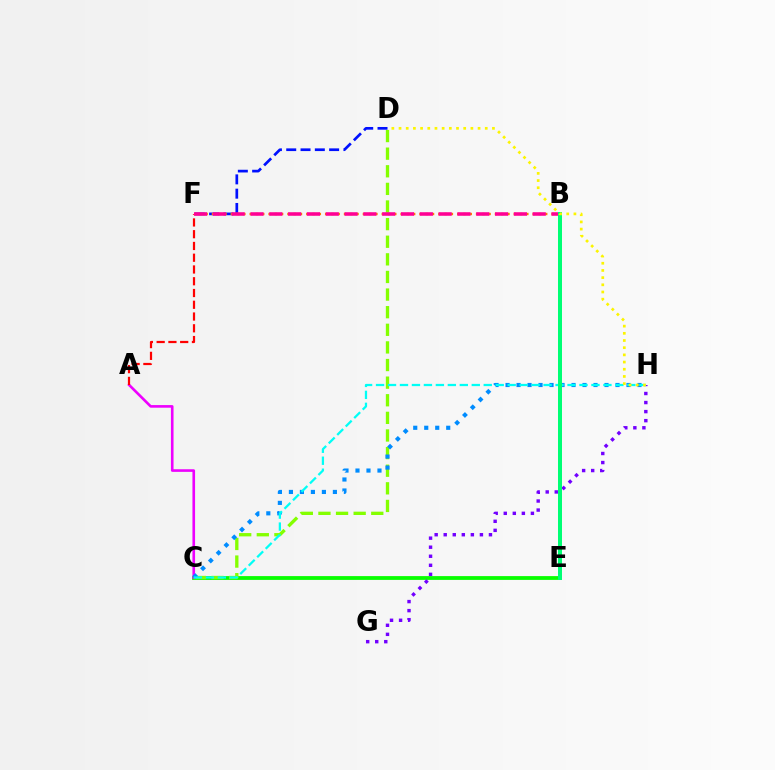{('C', 'E'): [{'color': '#08ff00', 'line_style': 'solid', 'thickness': 2.74}], ('C', 'D'): [{'color': '#84ff00', 'line_style': 'dashed', 'thickness': 2.39}], ('D', 'F'): [{'color': '#0010ff', 'line_style': 'dashed', 'thickness': 1.94}], ('B', 'F'): [{'color': '#ff7c00', 'line_style': 'dotted', 'thickness': 1.71}, {'color': '#ff0094', 'line_style': 'dashed', 'thickness': 2.56}], ('A', 'C'): [{'color': '#ee00ff', 'line_style': 'solid', 'thickness': 1.89}], ('G', 'H'): [{'color': '#7200ff', 'line_style': 'dotted', 'thickness': 2.46}], ('C', 'H'): [{'color': '#008cff', 'line_style': 'dotted', 'thickness': 2.99}, {'color': '#00fff6', 'line_style': 'dashed', 'thickness': 1.63}], ('A', 'F'): [{'color': '#ff0000', 'line_style': 'dashed', 'thickness': 1.6}], ('B', 'E'): [{'color': '#00ff74', 'line_style': 'solid', 'thickness': 2.87}], ('D', 'H'): [{'color': '#fcf500', 'line_style': 'dotted', 'thickness': 1.95}]}